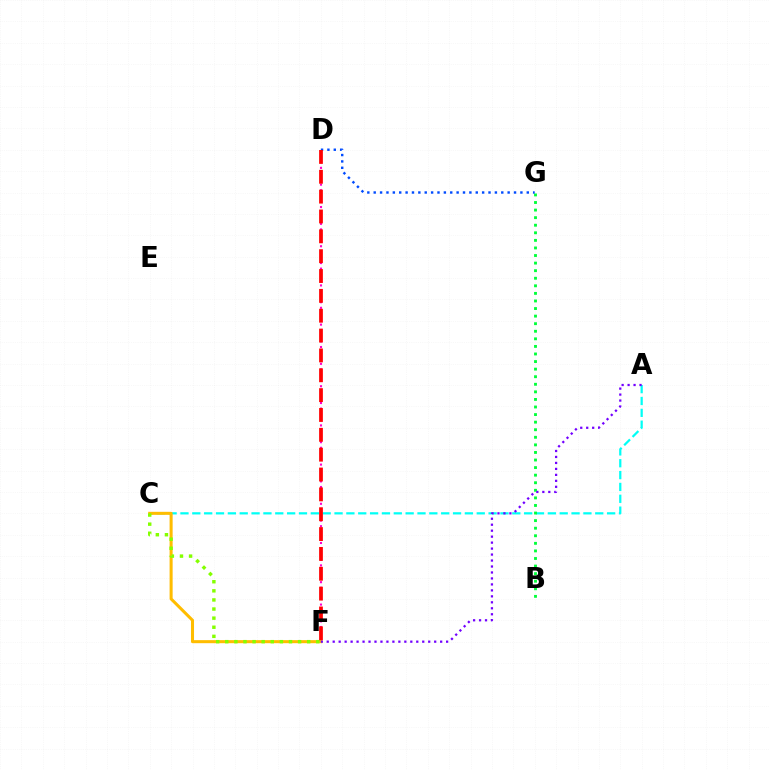{('A', 'C'): [{'color': '#00fff6', 'line_style': 'dashed', 'thickness': 1.61}], ('B', 'G'): [{'color': '#00ff39', 'line_style': 'dotted', 'thickness': 2.06}], ('C', 'F'): [{'color': '#ffbd00', 'line_style': 'solid', 'thickness': 2.19}, {'color': '#84ff00', 'line_style': 'dotted', 'thickness': 2.47}], ('A', 'F'): [{'color': '#7200ff', 'line_style': 'dotted', 'thickness': 1.62}], ('D', 'F'): [{'color': '#ff00cf', 'line_style': 'dotted', 'thickness': 1.52}, {'color': '#ff0000', 'line_style': 'dashed', 'thickness': 2.7}], ('D', 'G'): [{'color': '#004bff', 'line_style': 'dotted', 'thickness': 1.73}]}